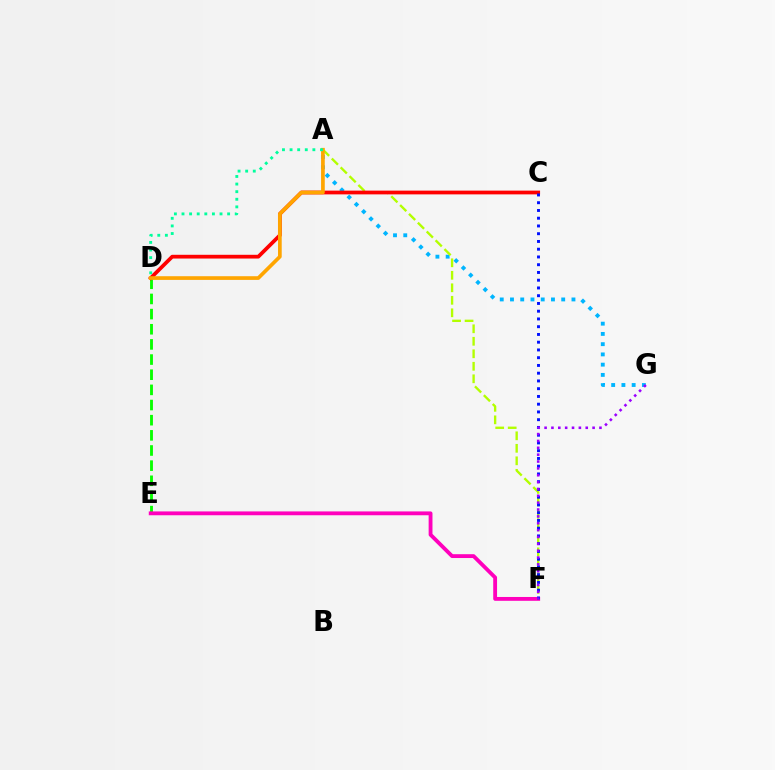{('A', 'G'): [{'color': '#00b5ff', 'line_style': 'dotted', 'thickness': 2.78}], ('D', 'E'): [{'color': '#08ff00', 'line_style': 'dashed', 'thickness': 2.06}], ('A', 'F'): [{'color': '#b3ff00', 'line_style': 'dashed', 'thickness': 1.7}], ('C', 'D'): [{'color': '#ff0000', 'line_style': 'solid', 'thickness': 2.7}], ('E', 'F'): [{'color': '#ff00bd', 'line_style': 'solid', 'thickness': 2.76}], ('A', 'D'): [{'color': '#ffa500', 'line_style': 'solid', 'thickness': 2.66}, {'color': '#00ff9d', 'line_style': 'dotted', 'thickness': 2.07}], ('C', 'F'): [{'color': '#0010ff', 'line_style': 'dotted', 'thickness': 2.11}], ('F', 'G'): [{'color': '#9b00ff', 'line_style': 'dotted', 'thickness': 1.86}]}